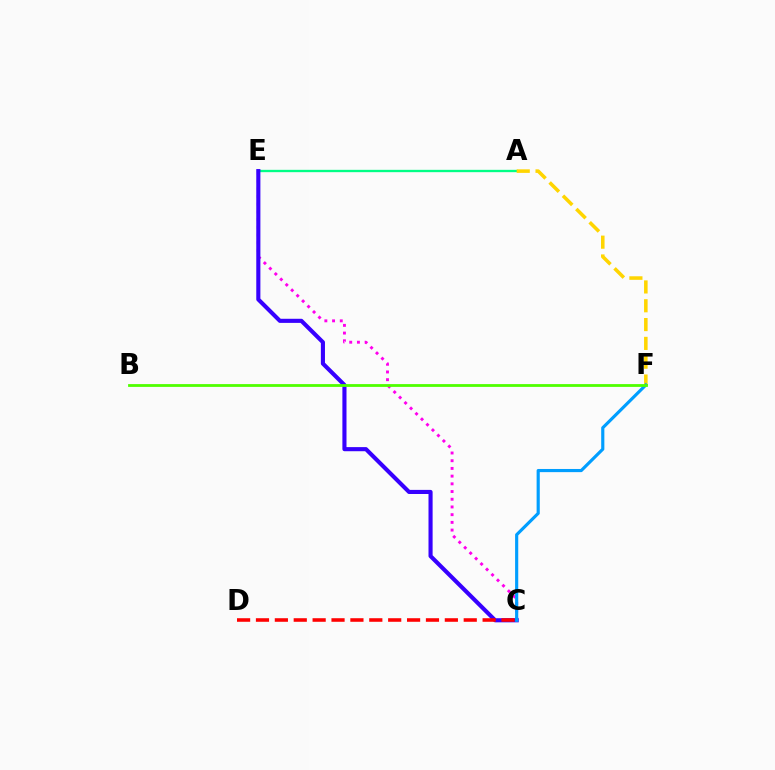{('A', 'E'): [{'color': '#00ff86', 'line_style': 'solid', 'thickness': 1.68}], ('A', 'F'): [{'color': '#ffd500', 'line_style': 'dashed', 'thickness': 2.56}], ('C', 'E'): [{'color': '#ff00ed', 'line_style': 'dotted', 'thickness': 2.09}, {'color': '#3700ff', 'line_style': 'solid', 'thickness': 2.96}], ('C', 'F'): [{'color': '#009eff', 'line_style': 'solid', 'thickness': 2.27}], ('C', 'D'): [{'color': '#ff0000', 'line_style': 'dashed', 'thickness': 2.57}], ('B', 'F'): [{'color': '#4fff00', 'line_style': 'solid', 'thickness': 2.02}]}